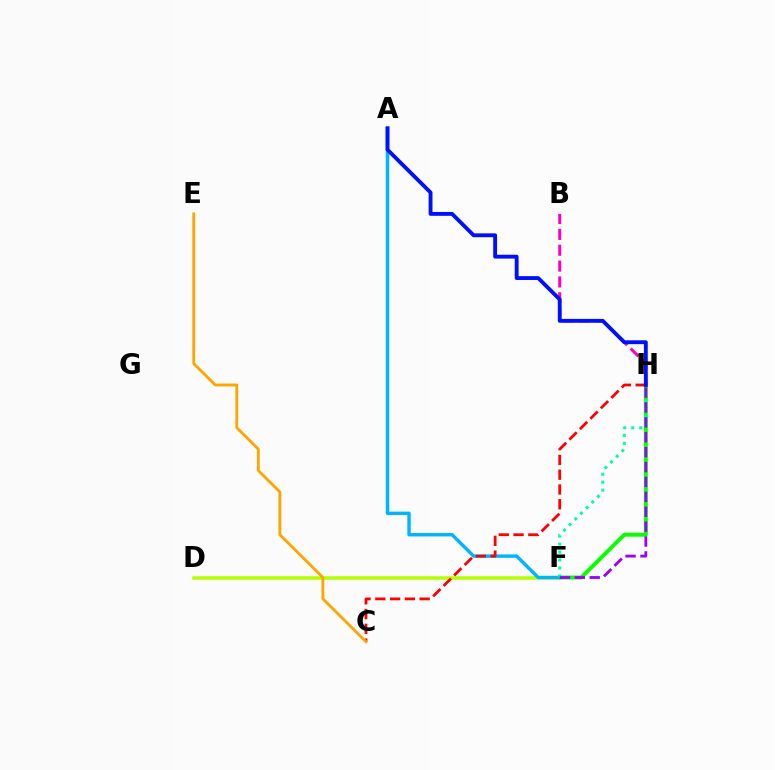{('F', 'H'): [{'color': '#08ff00', 'line_style': 'solid', 'thickness': 2.84}, {'color': '#00ff9d', 'line_style': 'dotted', 'thickness': 2.17}, {'color': '#9b00ff', 'line_style': 'dashed', 'thickness': 2.02}], ('D', 'F'): [{'color': '#b3ff00', 'line_style': 'solid', 'thickness': 2.52}], ('A', 'F'): [{'color': '#00b5ff', 'line_style': 'solid', 'thickness': 2.47}], ('C', 'H'): [{'color': '#ff0000', 'line_style': 'dashed', 'thickness': 2.01}], ('B', 'H'): [{'color': '#ff00bd', 'line_style': 'dashed', 'thickness': 2.15}], ('A', 'H'): [{'color': '#0010ff', 'line_style': 'solid', 'thickness': 2.78}], ('C', 'E'): [{'color': '#ffa500', 'line_style': 'solid', 'thickness': 2.04}]}